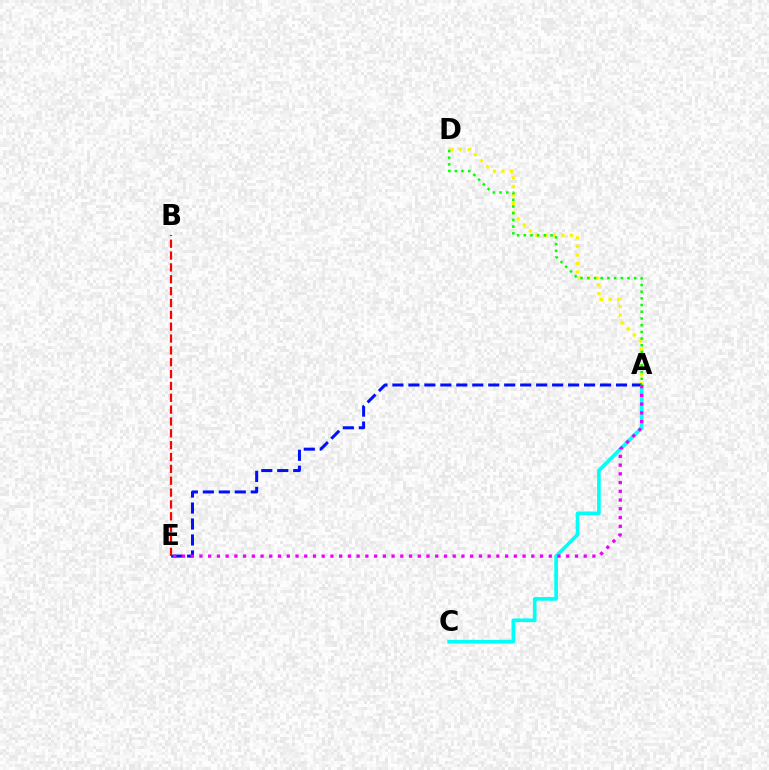{('A', 'C'): [{'color': '#00fff6', 'line_style': 'solid', 'thickness': 2.63}], ('A', 'D'): [{'color': '#fcf500', 'line_style': 'dotted', 'thickness': 2.33}, {'color': '#08ff00', 'line_style': 'dotted', 'thickness': 1.82}], ('A', 'E'): [{'color': '#0010ff', 'line_style': 'dashed', 'thickness': 2.17}, {'color': '#ee00ff', 'line_style': 'dotted', 'thickness': 2.37}], ('B', 'E'): [{'color': '#ff0000', 'line_style': 'dashed', 'thickness': 1.61}]}